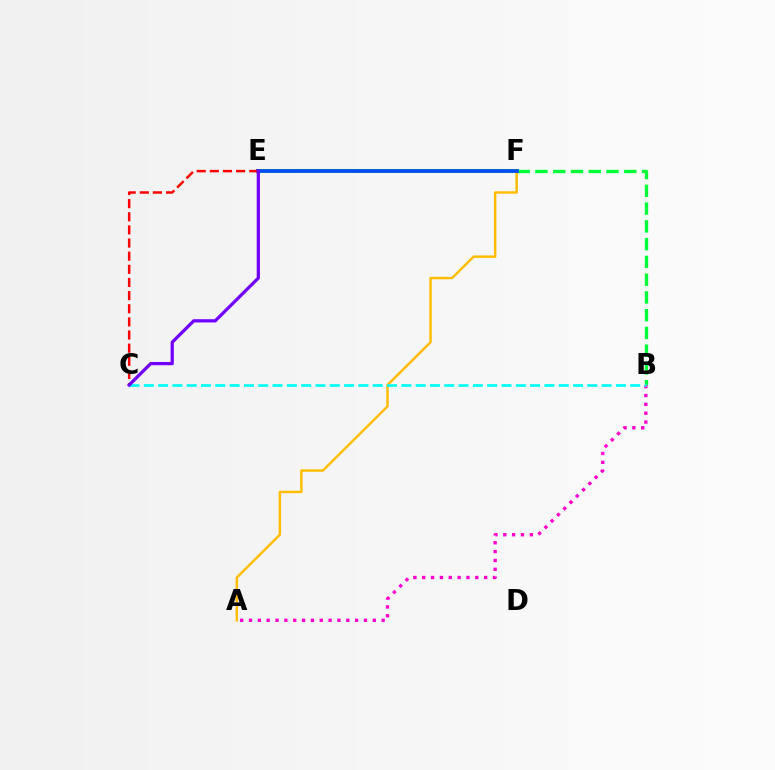{('E', 'F'): [{'color': '#84ff00', 'line_style': 'solid', 'thickness': 2.95}, {'color': '#004bff', 'line_style': 'solid', 'thickness': 2.69}], ('A', 'F'): [{'color': '#ffbd00', 'line_style': 'solid', 'thickness': 1.77}], ('B', 'F'): [{'color': '#00ff39', 'line_style': 'dashed', 'thickness': 2.41}], ('A', 'B'): [{'color': '#ff00cf', 'line_style': 'dotted', 'thickness': 2.4}], ('B', 'C'): [{'color': '#00fff6', 'line_style': 'dashed', 'thickness': 1.94}], ('C', 'E'): [{'color': '#ff0000', 'line_style': 'dashed', 'thickness': 1.78}, {'color': '#7200ff', 'line_style': 'solid', 'thickness': 2.34}]}